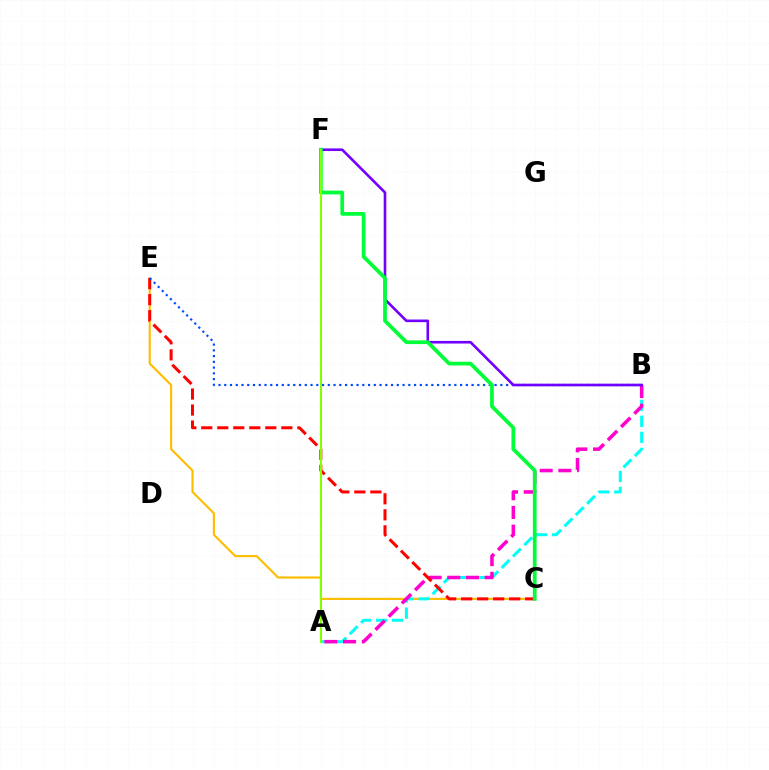{('C', 'E'): [{'color': '#ffbd00', 'line_style': 'solid', 'thickness': 1.53}, {'color': '#ff0000', 'line_style': 'dashed', 'thickness': 2.18}], ('A', 'B'): [{'color': '#00fff6', 'line_style': 'dashed', 'thickness': 2.17}, {'color': '#ff00cf', 'line_style': 'dashed', 'thickness': 2.54}], ('B', 'E'): [{'color': '#004bff', 'line_style': 'dotted', 'thickness': 1.56}], ('B', 'F'): [{'color': '#7200ff', 'line_style': 'solid', 'thickness': 1.9}], ('C', 'F'): [{'color': '#00ff39', 'line_style': 'solid', 'thickness': 2.69}], ('A', 'F'): [{'color': '#84ff00', 'line_style': 'solid', 'thickness': 1.5}]}